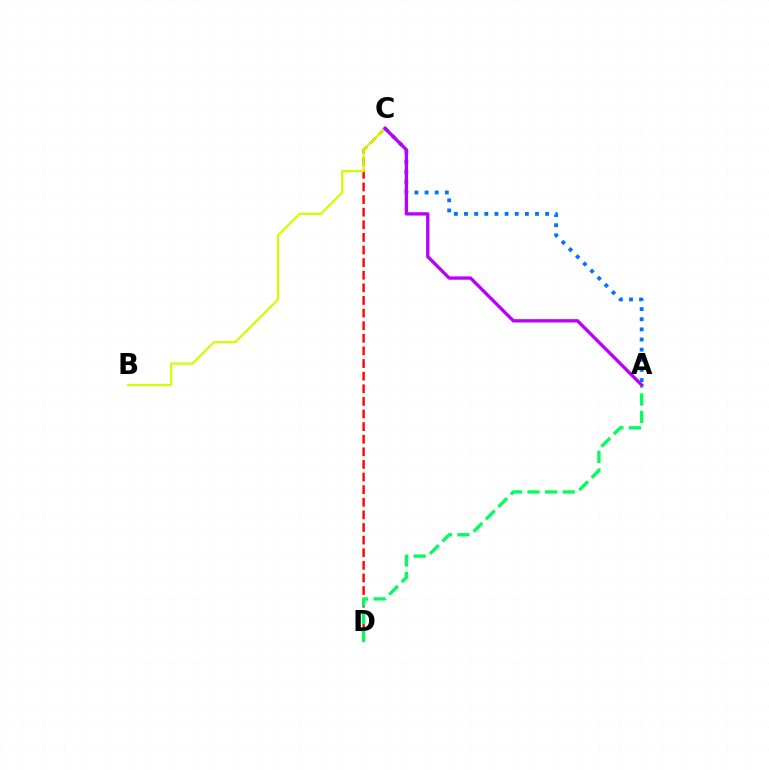{('A', 'C'): [{'color': '#0074ff', 'line_style': 'dotted', 'thickness': 2.76}, {'color': '#b900ff', 'line_style': 'solid', 'thickness': 2.4}], ('C', 'D'): [{'color': '#ff0000', 'line_style': 'dashed', 'thickness': 1.71}], ('B', 'C'): [{'color': '#d1ff00', 'line_style': 'solid', 'thickness': 1.64}], ('A', 'D'): [{'color': '#00ff5c', 'line_style': 'dashed', 'thickness': 2.39}]}